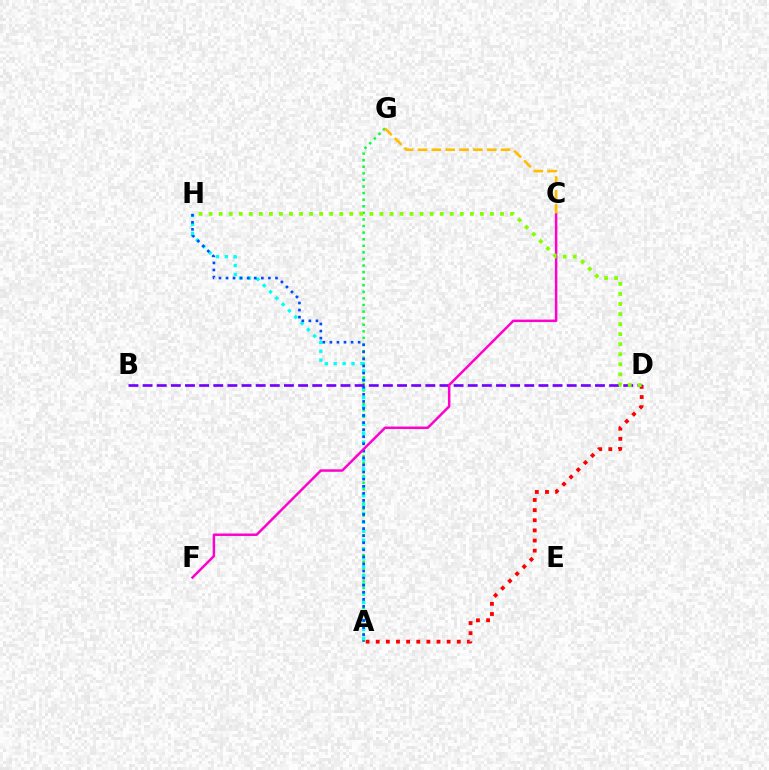{('A', 'D'): [{'color': '#ff0000', 'line_style': 'dotted', 'thickness': 2.75}], ('A', 'G'): [{'color': '#00ff39', 'line_style': 'dotted', 'thickness': 1.79}], ('A', 'H'): [{'color': '#00fff6', 'line_style': 'dotted', 'thickness': 2.42}, {'color': '#004bff', 'line_style': 'dotted', 'thickness': 1.92}], ('B', 'D'): [{'color': '#7200ff', 'line_style': 'dashed', 'thickness': 1.92}], ('C', 'F'): [{'color': '#ff00cf', 'line_style': 'solid', 'thickness': 1.79}], ('C', 'G'): [{'color': '#ffbd00', 'line_style': 'dashed', 'thickness': 1.88}], ('D', 'H'): [{'color': '#84ff00', 'line_style': 'dotted', 'thickness': 2.73}]}